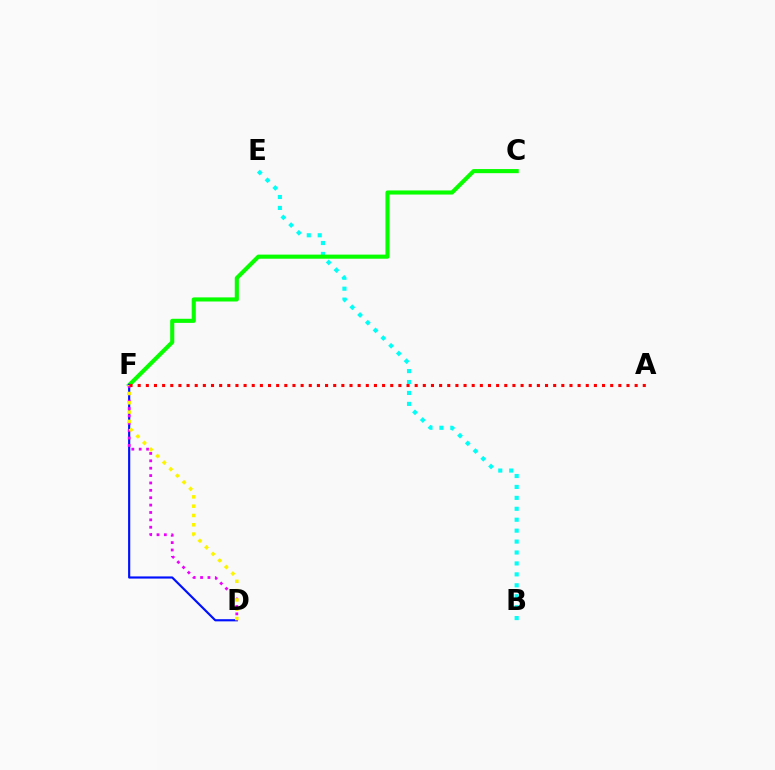{('B', 'E'): [{'color': '#00fff6', 'line_style': 'dotted', 'thickness': 2.97}], ('C', 'F'): [{'color': '#08ff00', 'line_style': 'solid', 'thickness': 2.96}], ('D', 'F'): [{'color': '#0010ff', 'line_style': 'solid', 'thickness': 1.56}, {'color': '#ee00ff', 'line_style': 'dotted', 'thickness': 2.01}, {'color': '#fcf500', 'line_style': 'dotted', 'thickness': 2.53}], ('A', 'F'): [{'color': '#ff0000', 'line_style': 'dotted', 'thickness': 2.21}]}